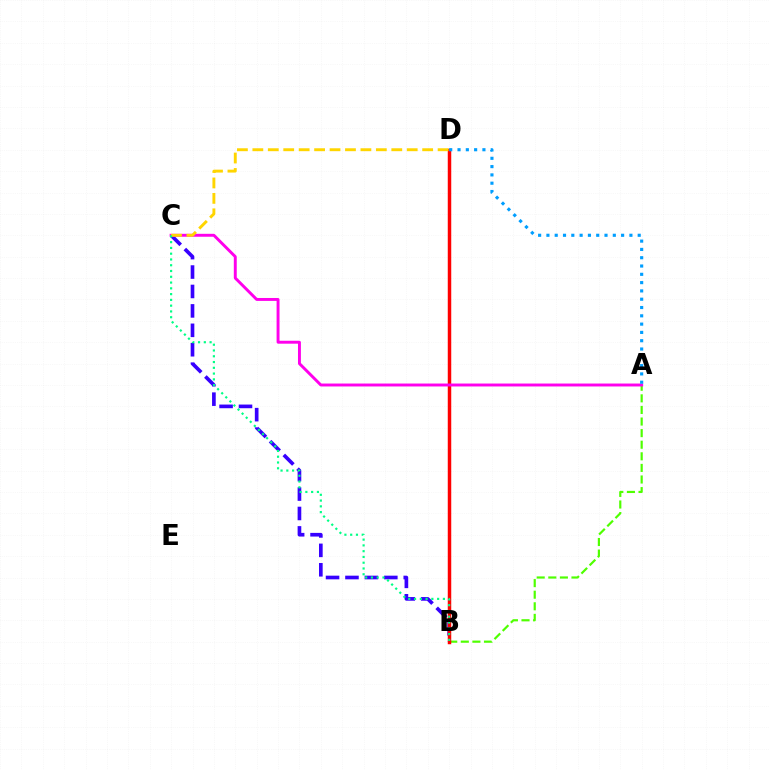{('B', 'C'): [{'color': '#3700ff', 'line_style': 'dashed', 'thickness': 2.64}, {'color': '#00ff86', 'line_style': 'dotted', 'thickness': 1.57}], ('A', 'B'): [{'color': '#4fff00', 'line_style': 'dashed', 'thickness': 1.58}], ('B', 'D'): [{'color': '#ff0000', 'line_style': 'solid', 'thickness': 2.5}], ('A', 'C'): [{'color': '#ff00ed', 'line_style': 'solid', 'thickness': 2.11}], ('A', 'D'): [{'color': '#009eff', 'line_style': 'dotted', 'thickness': 2.25}], ('C', 'D'): [{'color': '#ffd500', 'line_style': 'dashed', 'thickness': 2.1}]}